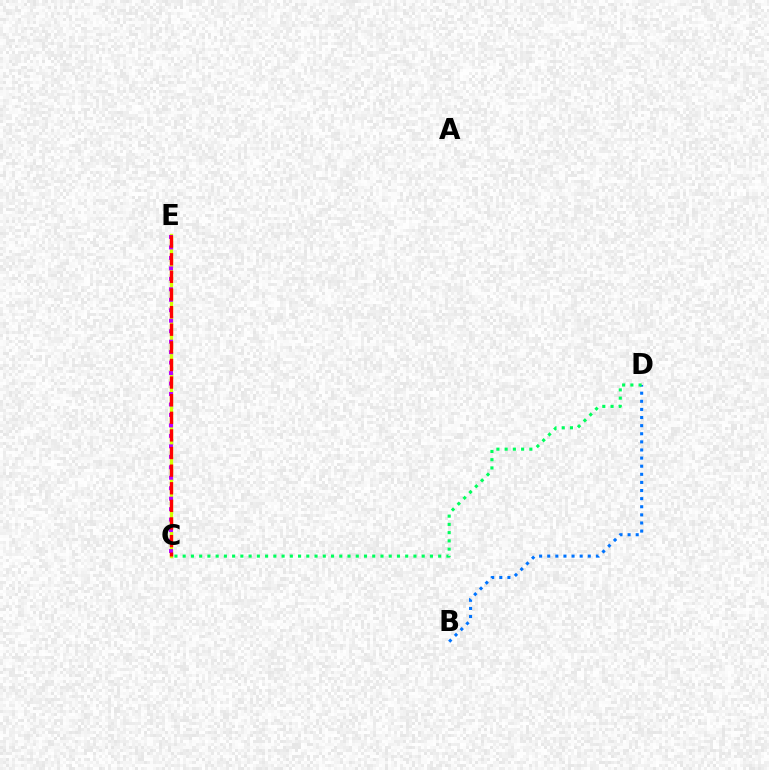{('C', 'E'): [{'color': '#d1ff00', 'line_style': 'solid', 'thickness': 2.39}, {'color': '#b900ff', 'line_style': 'dotted', 'thickness': 2.84}, {'color': '#ff0000', 'line_style': 'dashed', 'thickness': 2.39}], ('B', 'D'): [{'color': '#0074ff', 'line_style': 'dotted', 'thickness': 2.2}], ('C', 'D'): [{'color': '#00ff5c', 'line_style': 'dotted', 'thickness': 2.24}]}